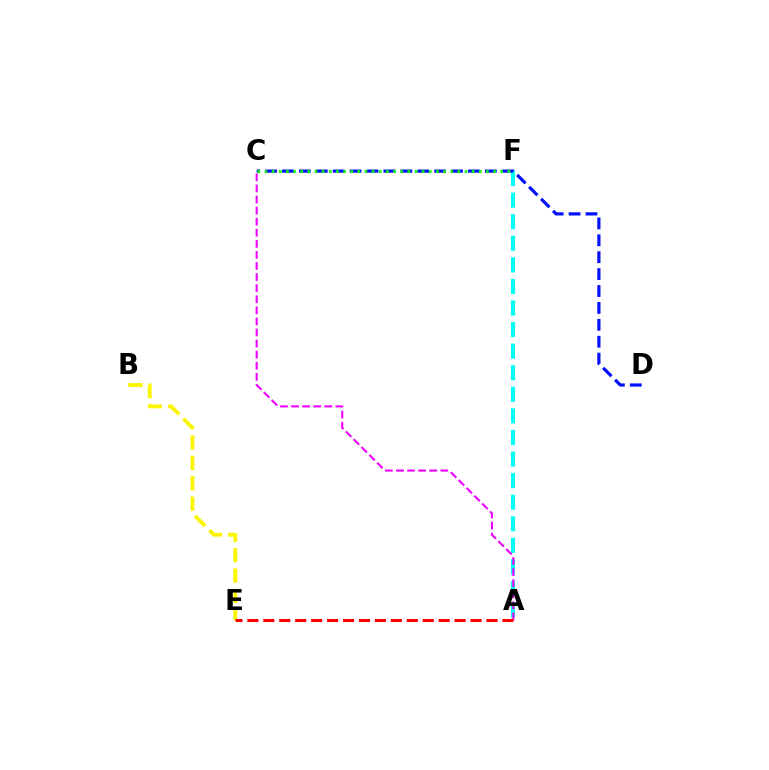{('A', 'F'): [{'color': '#00fff6', 'line_style': 'dashed', 'thickness': 2.93}], ('B', 'E'): [{'color': '#fcf500', 'line_style': 'dashed', 'thickness': 2.77}], ('C', 'D'): [{'color': '#0010ff', 'line_style': 'dashed', 'thickness': 2.3}], ('C', 'F'): [{'color': '#08ff00', 'line_style': 'dotted', 'thickness': 1.94}], ('A', 'C'): [{'color': '#ee00ff', 'line_style': 'dashed', 'thickness': 1.51}], ('A', 'E'): [{'color': '#ff0000', 'line_style': 'dashed', 'thickness': 2.17}]}